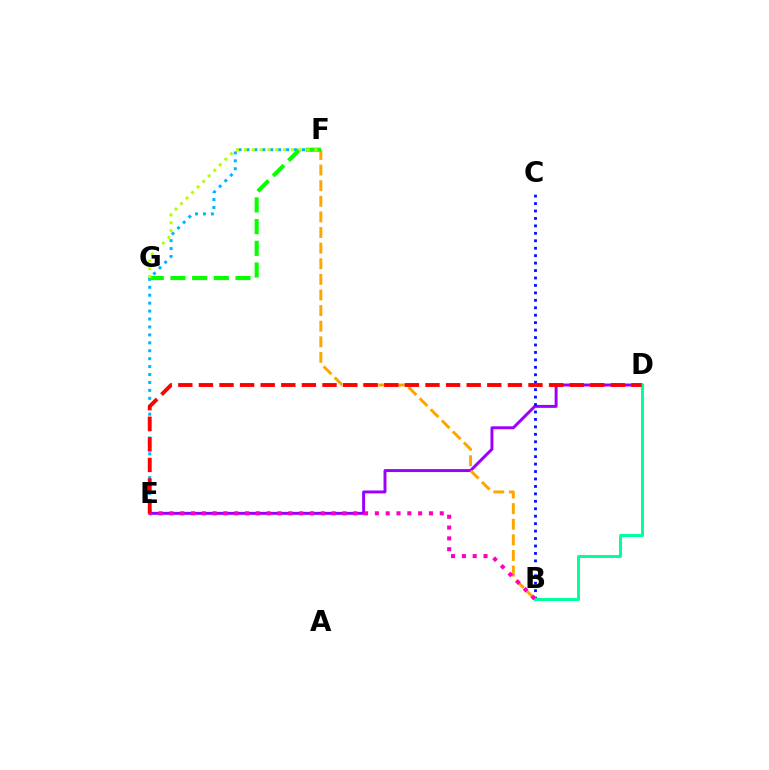{('D', 'E'): [{'color': '#9b00ff', 'line_style': 'solid', 'thickness': 2.12}, {'color': '#ff0000', 'line_style': 'dashed', 'thickness': 2.8}], ('B', 'C'): [{'color': '#0010ff', 'line_style': 'dotted', 'thickness': 2.02}], ('B', 'F'): [{'color': '#ffa500', 'line_style': 'dashed', 'thickness': 2.12}], ('B', 'D'): [{'color': '#00ff9d', 'line_style': 'solid', 'thickness': 2.17}], ('E', 'F'): [{'color': '#00b5ff', 'line_style': 'dotted', 'thickness': 2.15}], ('F', 'G'): [{'color': '#08ff00', 'line_style': 'dashed', 'thickness': 2.95}, {'color': '#b3ff00', 'line_style': 'dotted', 'thickness': 2.13}], ('B', 'E'): [{'color': '#ff00bd', 'line_style': 'dotted', 'thickness': 2.94}]}